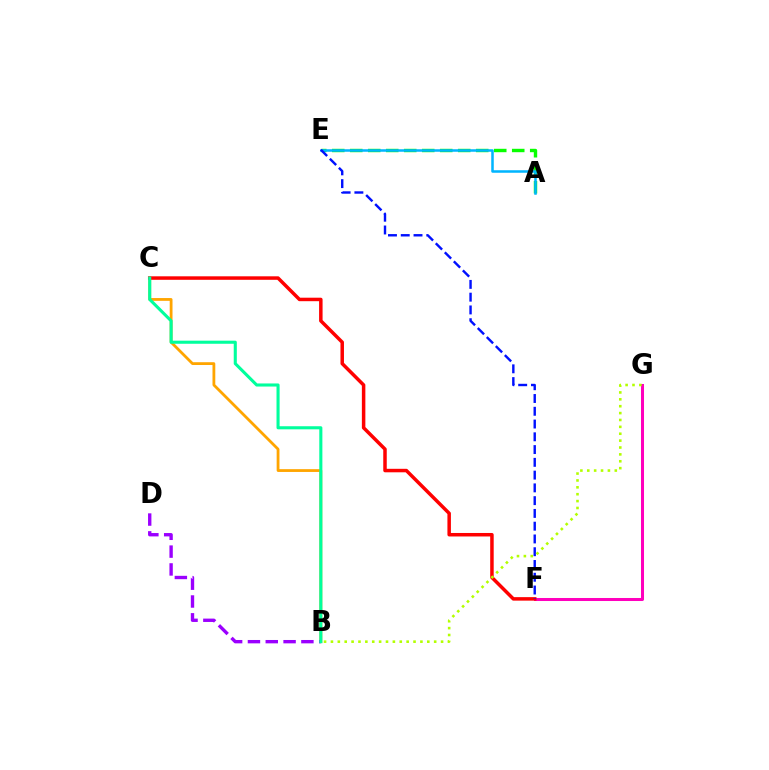{('F', 'G'): [{'color': '#ff00bd', 'line_style': 'solid', 'thickness': 2.18}], ('A', 'E'): [{'color': '#08ff00', 'line_style': 'dashed', 'thickness': 2.44}, {'color': '#00b5ff', 'line_style': 'solid', 'thickness': 1.82}], ('B', 'C'): [{'color': '#ffa500', 'line_style': 'solid', 'thickness': 2.01}, {'color': '#00ff9d', 'line_style': 'solid', 'thickness': 2.22}], ('B', 'D'): [{'color': '#9b00ff', 'line_style': 'dashed', 'thickness': 2.42}], ('C', 'F'): [{'color': '#ff0000', 'line_style': 'solid', 'thickness': 2.51}], ('E', 'F'): [{'color': '#0010ff', 'line_style': 'dashed', 'thickness': 1.73}], ('B', 'G'): [{'color': '#b3ff00', 'line_style': 'dotted', 'thickness': 1.87}]}